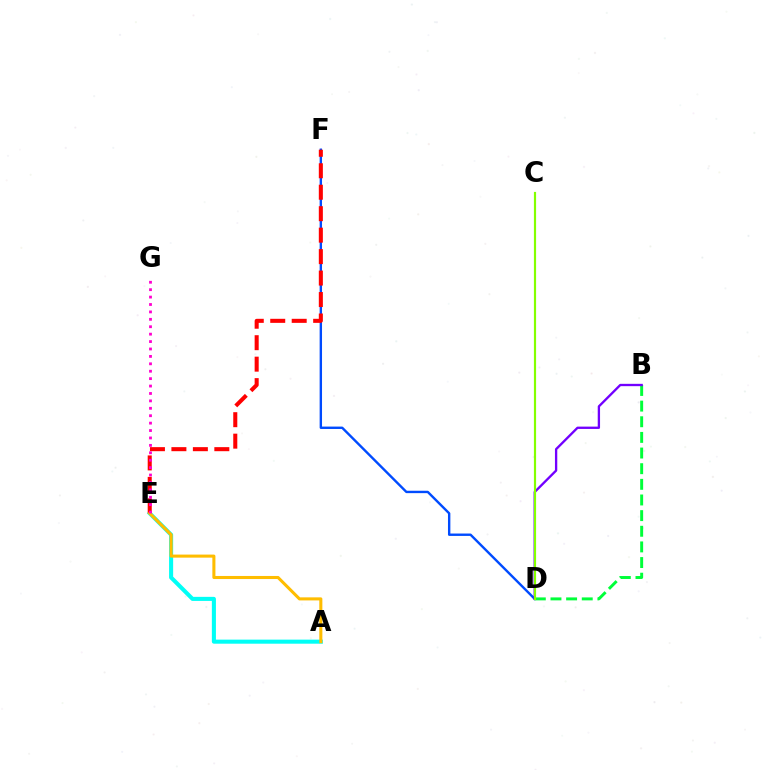{('D', 'F'): [{'color': '#004bff', 'line_style': 'solid', 'thickness': 1.72}], ('A', 'E'): [{'color': '#00fff6', 'line_style': 'solid', 'thickness': 2.93}, {'color': '#ffbd00', 'line_style': 'solid', 'thickness': 2.2}], ('B', 'D'): [{'color': '#00ff39', 'line_style': 'dashed', 'thickness': 2.13}, {'color': '#7200ff', 'line_style': 'solid', 'thickness': 1.68}], ('E', 'F'): [{'color': '#ff0000', 'line_style': 'dashed', 'thickness': 2.92}], ('C', 'D'): [{'color': '#84ff00', 'line_style': 'solid', 'thickness': 1.57}], ('E', 'G'): [{'color': '#ff00cf', 'line_style': 'dotted', 'thickness': 2.01}]}